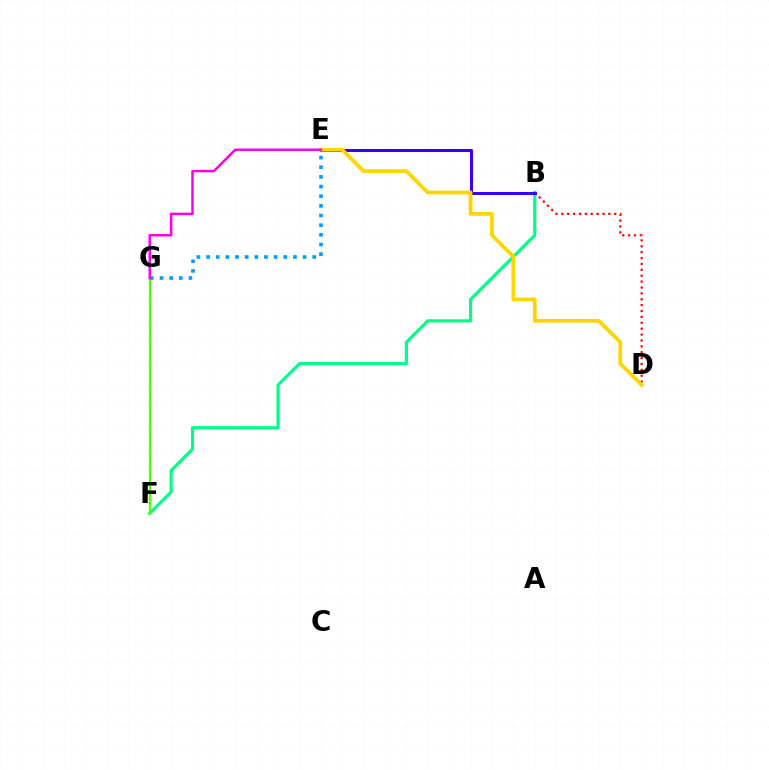{('B', 'F'): [{'color': '#00ff86', 'line_style': 'solid', 'thickness': 2.27}], ('B', 'D'): [{'color': '#ff0000', 'line_style': 'dotted', 'thickness': 1.6}], ('B', 'E'): [{'color': '#3700ff', 'line_style': 'solid', 'thickness': 2.19}], ('F', 'G'): [{'color': '#4fff00', 'line_style': 'solid', 'thickness': 1.61}], ('E', 'G'): [{'color': '#009eff', 'line_style': 'dotted', 'thickness': 2.62}, {'color': '#ff00ed', 'line_style': 'solid', 'thickness': 1.8}], ('D', 'E'): [{'color': '#ffd500', 'line_style': 'solid', 'thickness': 2.71}]}